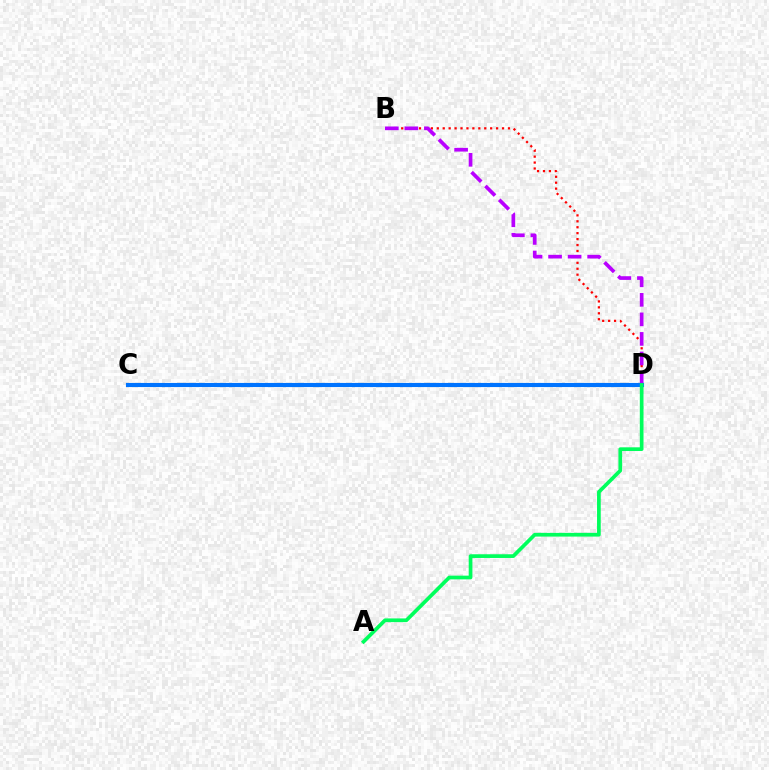{('B', 'D'): [{'color': '#ff0000', 'line_style': 'dotted', 'thickness': 1.61}, {'color': '#b900ff', 'line_style': 'dashed', 'thickness': 2.65}], ('C', 'D'): [{'color': '#d1ff00', 'line_style': 'dotted', 'thickness': 2.81}, {'color': '#0074ff', 'line_style': 'solid', 'thickness': 2.96}], ('A', 'D'): [{'color': '#00ff5c', 'line_style': 'solid', 'thickness': 2.67}]}